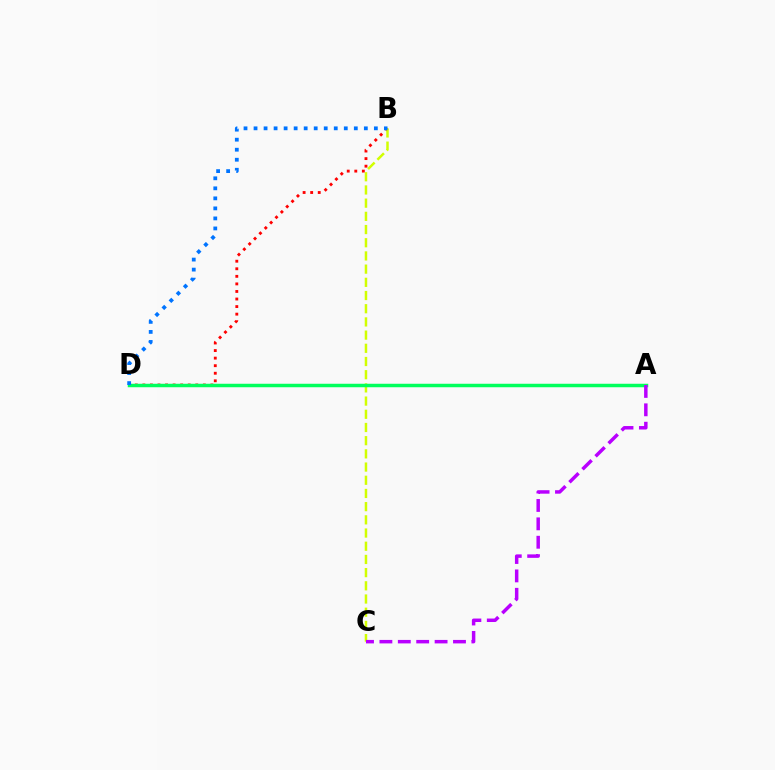{('B', 'D'): [{'color': '#ff0000', 'line_style': 'dotted', 'thickness': 2.05}, {'color': '#0074ff', 'line_style': 'dotted', 'thickness': 2.72}], ('B', 'C'): [{'color': '#d1ff00', 'line_style': 'dashed', 'thickness': 1.79}], ('A', 'D'): [{'color': '#00ff5c', 'line_style': 'solid', 'thickness': 2.51}], ('A', 'C'): [{'color': '#b900ff', 'line_style': 'dashed', 'thickness': 2.5}]}